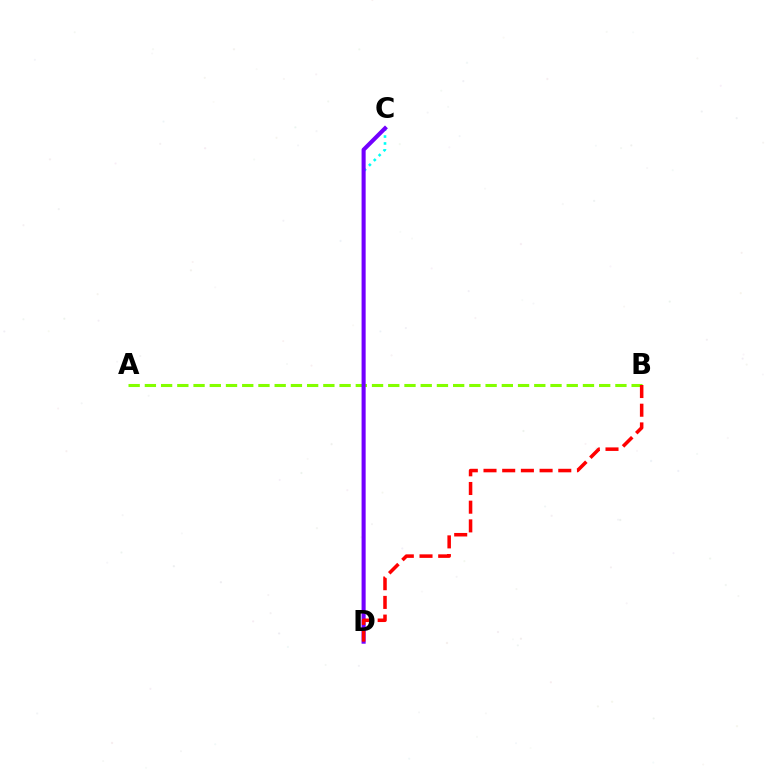{('A', 'B'): [{'color': '#84ff00', 'line_style': 'dashed', 'thickness': 2.2}], ('C', 'D'): [{'color': '#00fff6', 'line_style': 'dotted', 'thickness': 1.88}, {'color': '#7200ff', 'line_style': 'solid', 'thickness': 2.94}], ('B', 'D'): [{'color': '#ff0000', 'line_style': 'dashed', 'thickness': 2.54}]}